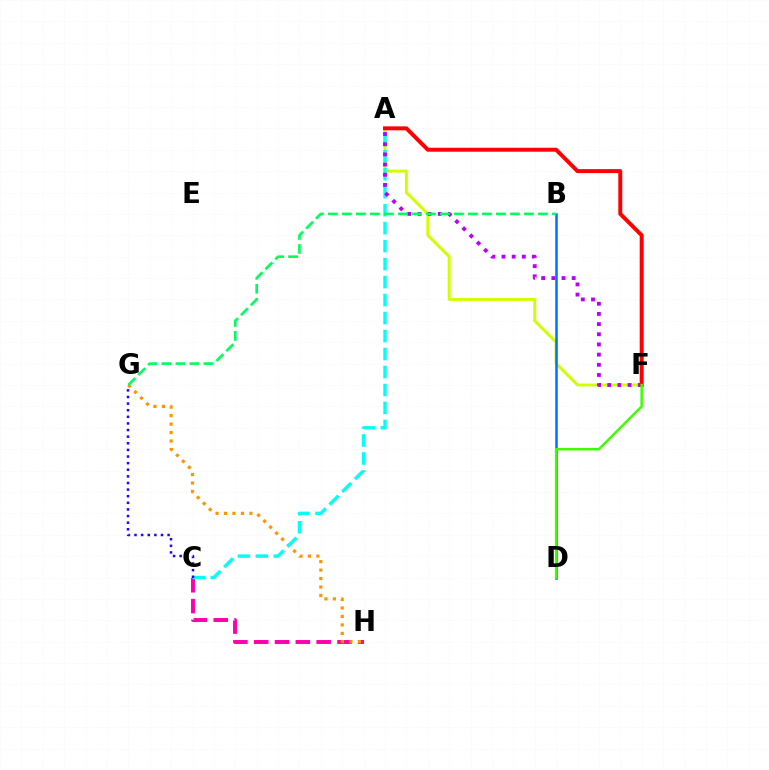{('C', 'H'): [{'color': '#ff00ac', 'line_style': 'dashed', 'thickness': 2.83}], ('A', 'F'): [{'color': '#d1ff00', 'line_style': 'solid', 'thickness': 2.12}, {'color': '#b900ff', 'line_style': 'dotted', 'thickness': 2.76}, {'color': '#ff0000', 'line_style': 'solid', 'thickness': 2.85}], ('G', 'H'): [{'color': '#ff9400', 'line_style': 'dotted', 'thickness': 2.3}], ('A', 'C'): [{'color': '#00fff6', 'line_style': 'dashed', 'thickness': 2.44}], ('C', 'G'): [{'color': '#2500ff', 'line_style': 'dotted', 'thickness': 1.8}], ('B', 'D'): [{'color': '#0074ff', 'line_style': 'solid', 'thickness': 1.83}], ('B', 'G'): [{'color': '#00ff5c', 'line_style': 'dashed', 'thickness': 1.9}], ('D', 'F'): [{'color': '#3dff00', 'line_style': 'solid', 'thickness': 1.78}]}